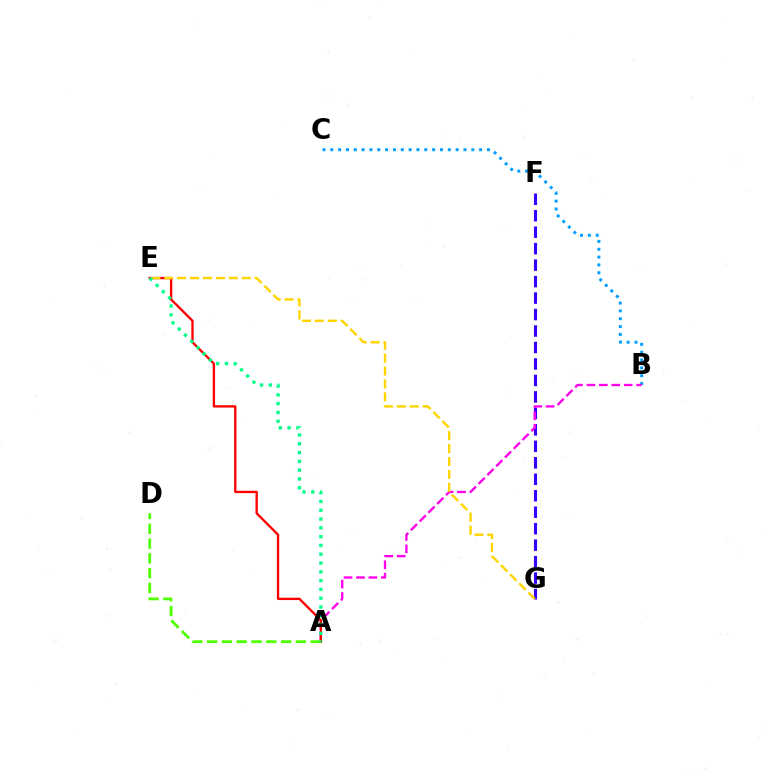{('B', 'C'): [{'color': '#009eff', 'line_style': 'dotted', 'thickness': 2.13}], ('F', 'G'): [{'color': '#3700ff', 'line_style': 'dashed', 'thickness': 2.24}], ('A', 'B'): [{'color': '#ff00ed', 'line_style': 'dashed', 'thickness': 1.69}], ('A', 'E'): [{'color': '#ff0000', 'line_style': 'solid', 'thickness': 1.68}, {'color': '#00ff86', 'line_style': 'dotted', 'thickness': 2.39}], ('E', 'G'): [{'color': '#ffd500', 'line_style': 'dashed', 'thickness': 1.75}], ('A', 'D'): [{'color': '#4fff00', 'line_style': 'dashed', 'thickness': 2.01}]}